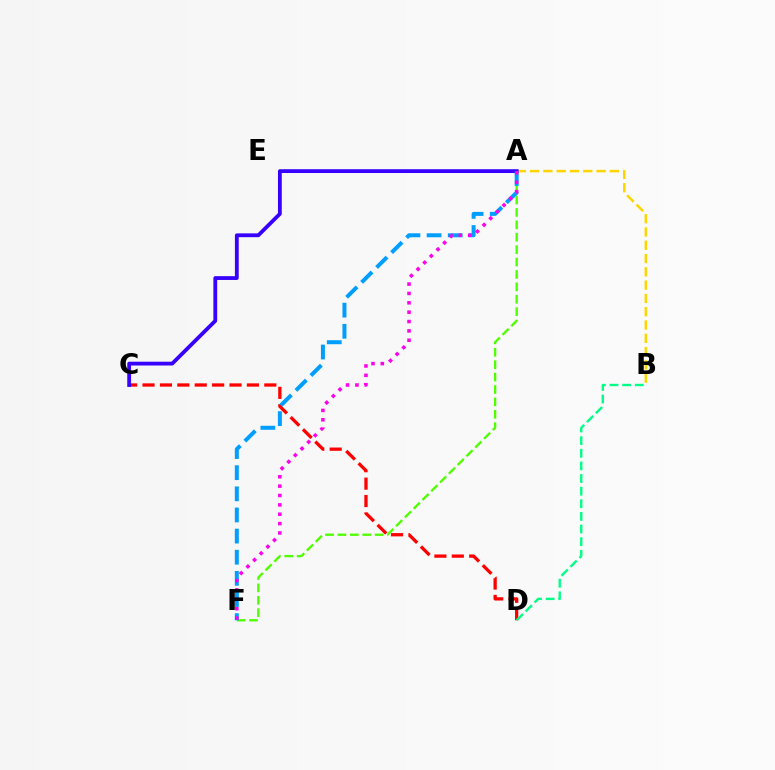{('A', 'F'): [{'color': '#4fff00', 'line_style': 'dashed', 'thickness': 1.68}, {'color': '#009eff', 'line_style': 'dashed', 'thickness': 2.87}, {'color': '#ff00ed', 'line_style': 'dotted', 'thickness': 2.54}], ('C', 'D'): [{'color': '#ff0000', 'line_style': 'dashed', 'thickness': 2.36}], ('A', 'B'): [{'color': '#ffd500', 'line_style': 'dashed', 'thickness': 1.81}], ('A', 'C'): [{'color': '#3700ff', 'line_style': 'solid', 'thickness': 2.74}], ('B', 'D'): [{'color': '#00ff86', 'line_style': 'dashed', 'thickness': 1.72}]}